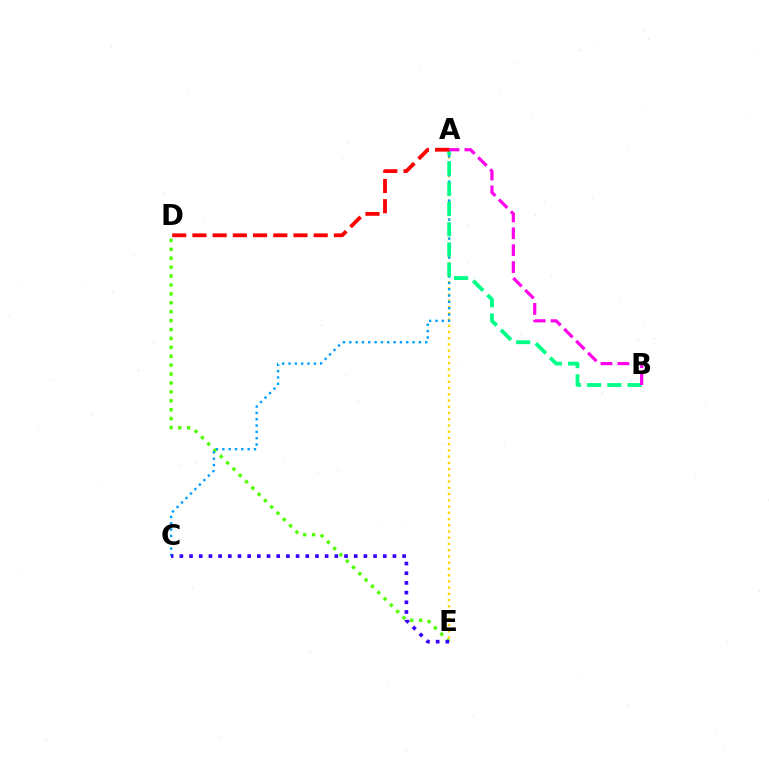{('D', 'E'): [{'color': '#4fff00', 'line_style': 'dotted', 'thickness': 2.42}], ('A', 'E'): [{'color': '#ffd500', 'line_style': 'dotted', 'thickness': 1.69}], ('A', 'C'): [{'color': '#009eff', 'line_style': 'dotted', 'thickness': 1.72}], ('A', 'B'): [{'color': '#00ff86', 'line_style': 'dashed', 'thickness': 2.75}, {'color': '#ff00ed', 'line_style': 'dashed', 'thickness': 2.3}], ('C', 'E'): [{'color': '#3700ff', 'line_style': 'dotted', 'thickness': 2.63}], ('A', 'D'): [{'color': '#ff0000', 'line_style': 'dashed', 'thickness': 2.75}]}